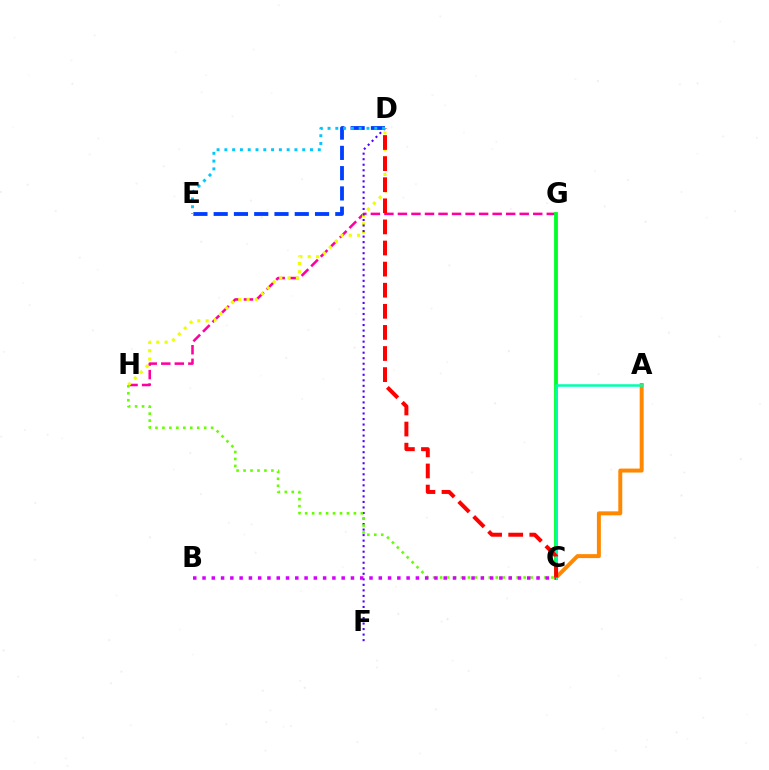{('G', 'H'): [{'color': '#ff00a0', 'line_style': 'dashed', 'thickness': 1.84}], ('D', 'H'): [{'color': '#eeff00', 'line_style': 'dotted', 'thickness': 2.26}], ('C', 'G'): [{'color': '#00ff27', 'line_style': 'solid', 'thickness': 2.74}], ('D', 'F'): [{'color': '#4f00ff', 'line_style': 'dotted', 'thickness': 1.5}], ('A', 'C'): [{'color': '#ff8800', 'line_style': 'solid', 'thickness': 2.85}, {'color': '#00ffaf', 'line_style': 'solid', 'thickness': 1.81}], ('C', 'H'): [{'color': '#66ff00', 'line_style': 'dotted', 'thickness': 1.89}], ('C', 'D'): [{'color': '#ff0000', 'line_style': 'dashed', 'thickness': 2.87}], ('B', 'C'): [{'color': '#d600ff', 'line_style': 'dotted', 'thickness': 2.52}], ('D', 'E'): [{'color': '#003fff', 'line_style': 'dashed', 'thickness': 2.75}, {'color': '#00c7ff', 'line_style': 'dotted', 'thickness': 2.12}]}